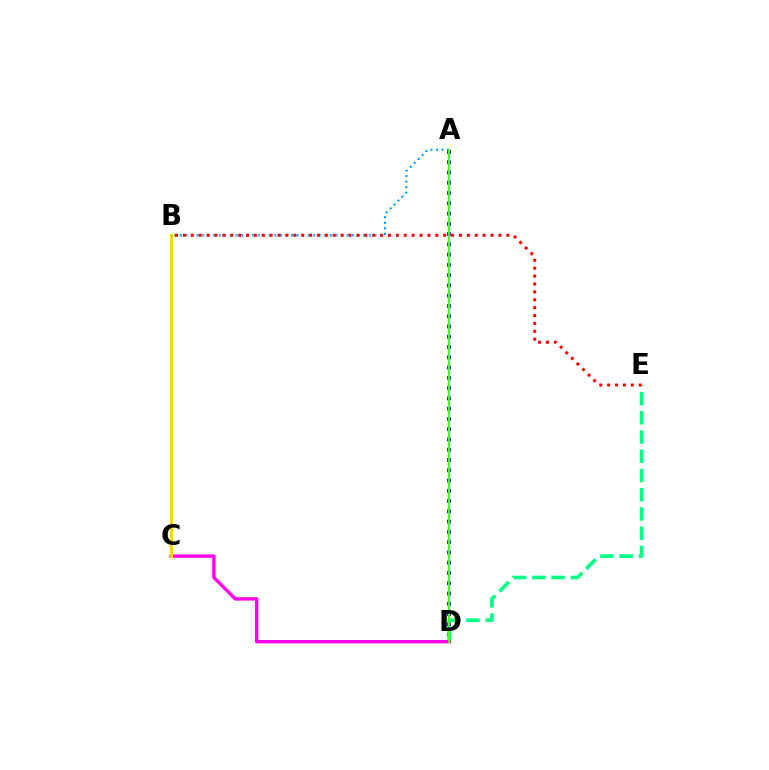{('A', 'D'): [{'color': '#3700ff', 'line_style': 'dotted', 'thickness': 2.79}, {'color': '#4fff00', 'line_style': 'solid', 'thickness': 1.56}], ('D', 'E'): [{'color': '#00ff86', 'line_style': 'dashed', 'thickness': 2.61}], ('A', 'B'): [{'color': '#009eff', 'line_style': 'dotted', 'thickness': 1.51}], ('C', 'D'): [{'color': '#ff00ed', 'line_style': 'solid', 'thickness': 2.44}], ('B', 'C'): [{'color': '#ffd500', 'line_style': 'solid', 'thickness': 2.06}], ('B', 'E'): [{'color': '#ff0000', 'line_style': 'dotted', 'thickness': 2.14}]}